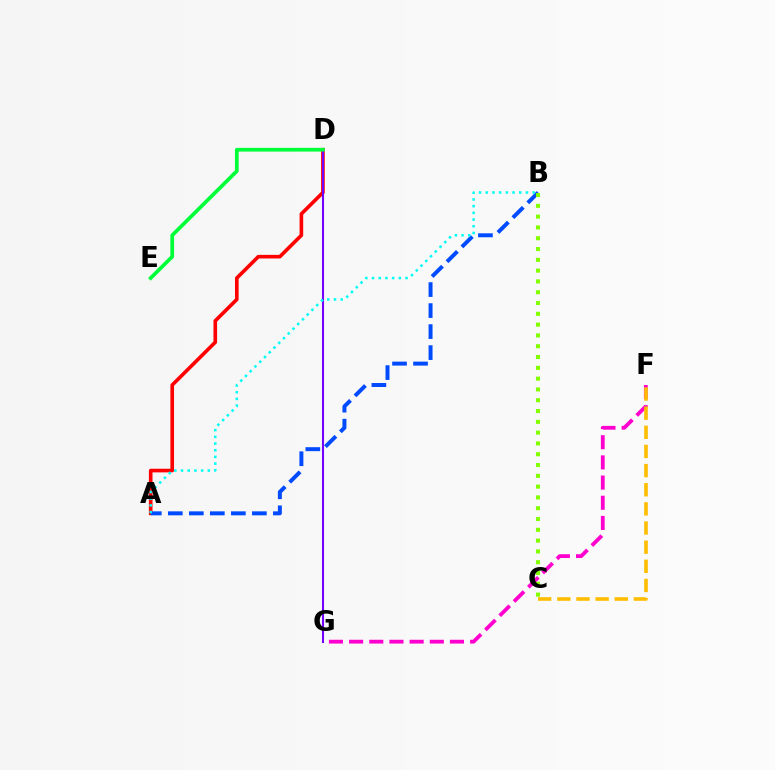{('A', 'D'): [{'color': '#ff0000', 'line_style': 'solid', 'thickness': 2.61}], ('F', 'G'): [{'color': '#ff00cf', 'line_style': 'dashed', 'thickness': 2.74}], ('A', 'B'): [{'color': '#004bff', 'line_style': 'dashed', 'thickness': 2.85}, {'color': '#00fff6', 'line_style': 'dotted', 'thickness': 1.82}], ('B', 'C'): [{'color': '#84ff00', 'line_style': 'dotted', 'thickness': 2.93}], ('D', 'G'): [{'color': '#7200ff', 'line_style': 'solid', 'thickness': 1.5}], ('D', 'E'): [{'color': '#00ff39', 'line_style': 'solid', 'thickness': 2.67}], ('C', 'F'): [{'color': '#ffbd00', 'line_style': 'dashed', 'thickness': 2.6}]}